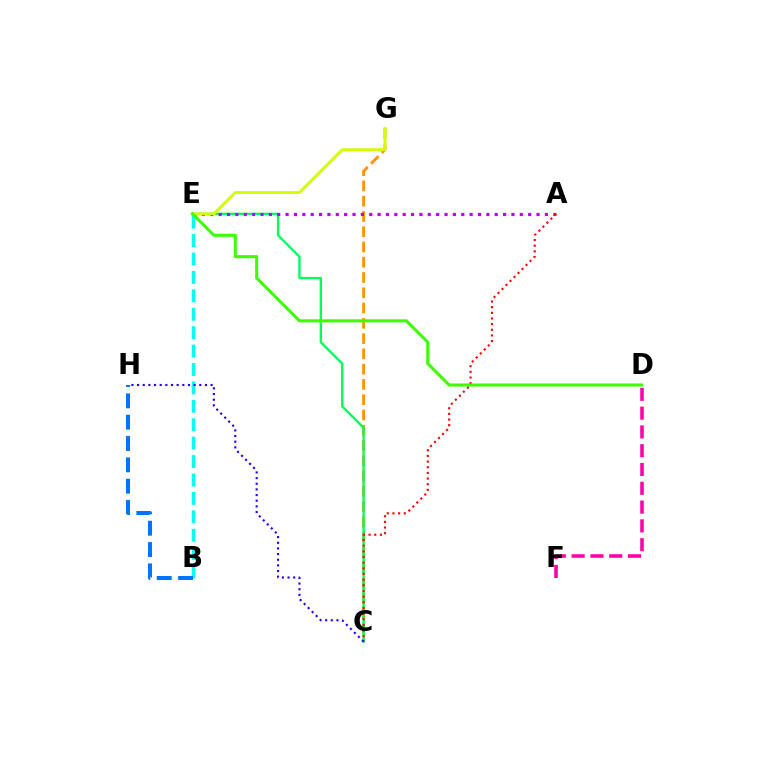{('B', 'E'): [{'color': '#00fff6', 'line_style': 'dashed', 'thickness': 2.5}], ('C', 'G'): [{'color': '#ff9400', 'line_style': 'dashed', 'thickness': 2.07}], ('C', 'E'): [{'color': '#00ff5c', 'line_style': 'solid', 'thickness': 1.69}], ('A', 'E'): [{'color': '#b900ff', 'line_style': 'dotted', 'thickness': 2.27}], ('A', 'C'): [{'color': '#ff0000', 'line_style': 'dotted', 'thickness': 1.54}], ('E', 'G'): [{'color': '#d1ff00', 'line_style': 'solid', 'thickness': 2.07}], ('D', 'E'): [{'color': '#3dff00', 'line_style': 'solid', 'thickness': 2.2}], ('C', 'H'): [{'color': '#2500ff', 'line_style': 'dotted', 'thickness': 1.54}], ('B', 'H'): [{'color': '#0074ff', 'line_style': 'dashed', 'thickness': 2.9}], ('D', 'F'): [{'color': '#ff00ac', 'line_style': 'dashed', 'thickness': 2.55}]}